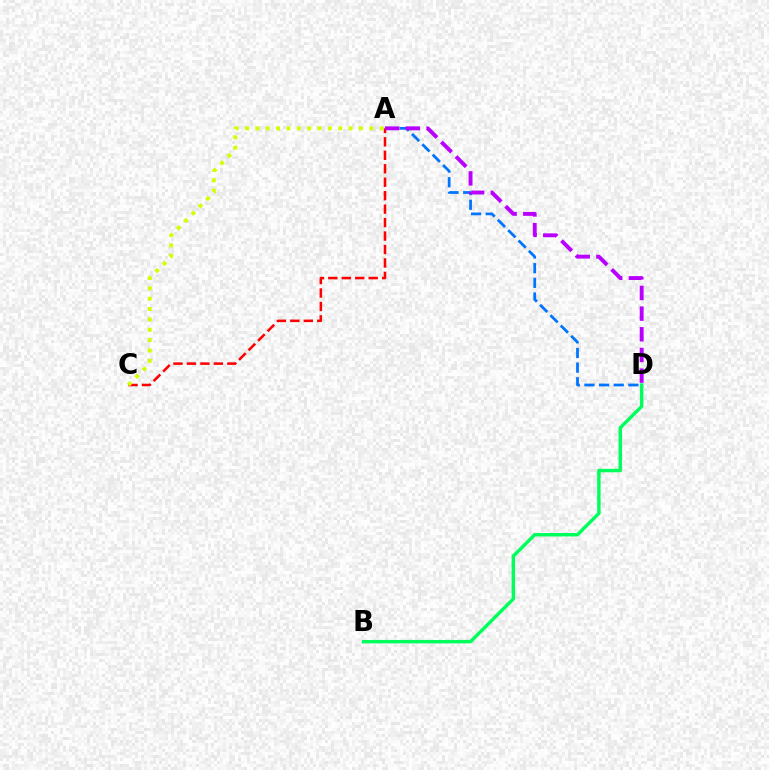{('A', 'D'): [{'color': '#0074ff', 'line_style': 'dashed', 'thickness': 1.99}, {'color': '#b900ff', 'line_style': 'dashed', 'thickness': 2.81}], ('A', 'C'): [{'color': '#ff0000', 'line_style': 'dashed', 'thickness': 1.83}, {'color': '#d1ff00', 'line_style': 'dotted', 'thickness': 2.81}], ('B', 'D'): [{'color': '#00ff5c', 'line_style': 'solid', 'thickness': 2.47}]}